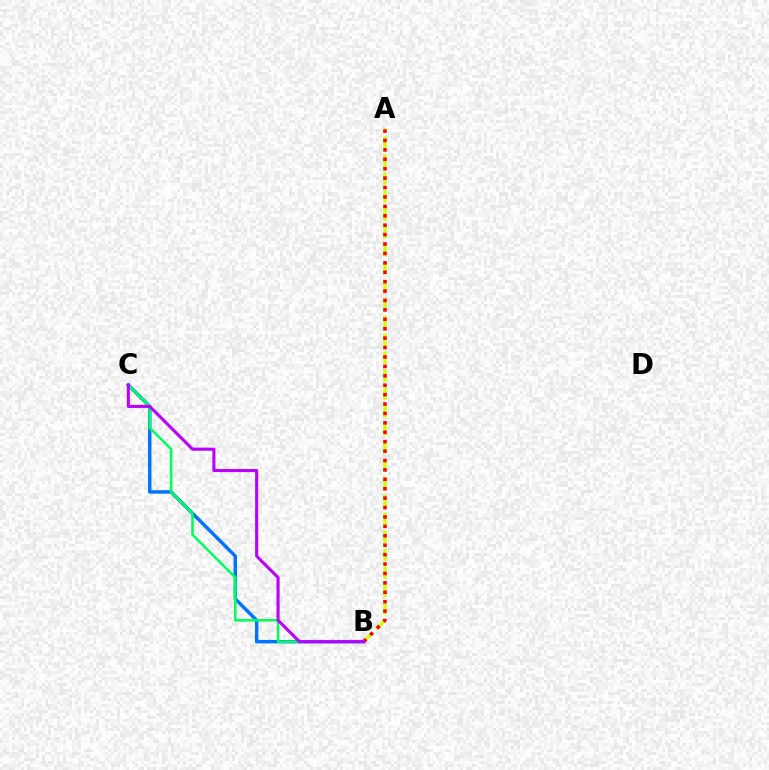{('B', 'C'): [{'color': '#0074ff', 'line_style': 'solid', 'thickness': 2.49}, {'color': '#00ff5c', 'line_style': 'solid', 'thickness': 1.83}, {'color': '#b900ff', 'line_style': 'solid', 'thickness': 2.22}], ('A', 'B'): [{'color': '#d1ff00', 'line_style': 'dashed', 'thickness': 2.43}, {'color': '#ff0000', 'line_style': 'dotted', 'thickness': 2.56}]}